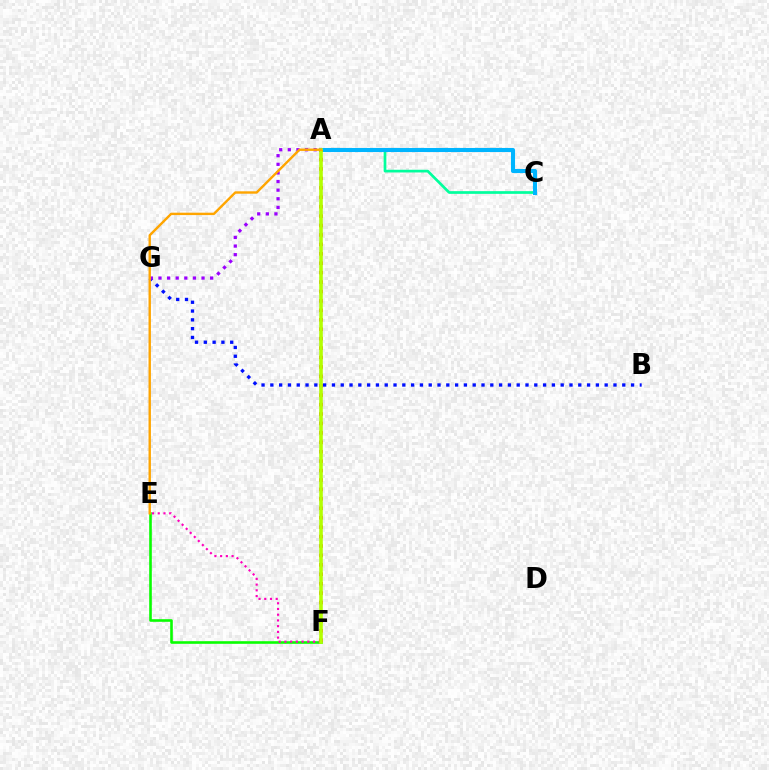{('E', 'F'): [{'color': '#08ff00', 'line_style': 'solid', 'thickness': 1.88}, {'color': '#ff00bd', 'line_style': 'dotted', 'thickness': 1.55}], ('B', 'G'): [{'color': '#0010ff', 'line_style': 'dotted', 'thickness': 2.39}], ('A', 'C'): [{'color': '#00ff9d', 'line_style': 'solid', 'thickness': 1.95}, {'color': '#00b5ff', 'line_style': 'solid', 'thickness': 2.93}], ('A', 'G'): [{'color': '#9b00ff', 'line_style': 'dotted', 'thickness': 2.34}], ('A', 'F'): [{'color': '#ff0000', 'line_style': 'dotted', 'thickness': 2.56}, {'color': '#b3ff00', 'line_style': 'solid', 'thickness': 2.59}], ('A', 'E'): [{'color': '#ffa500', 'line_style': 'solid', 'thickness': 1.73}]}